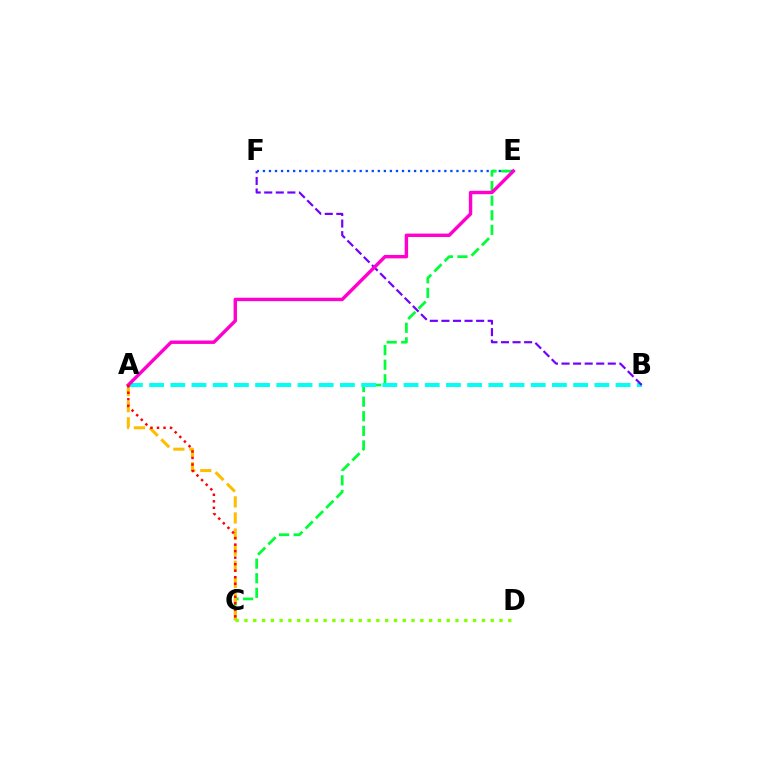{('E', 'F'): [{'color': '#004bff', 'line_style': 'dotted', 'thickness': 1.64}], ('C', 'E'): [{'color': '#00ff39', 'line_style': 'dashed', 'thickness': 1.98}], ('A', 'C'): [{'color': '#ffbd00', 'line_style': 'dashed', 'thickness': 2.19}, {'color': '#ff0000', 'line_style': 'dotted', 'thickness': 1.77}], ('A', 'B'): [{'color': '#00fff6', 'line_style': 'dashed', 'thickness': 2.88}], ('C', 'D'): [{'color': '#84ff00', 'line_style': 'dotted', 'thickness': 2.39}], ('B', 'F'): [{'color': '#7200ff', 'line_style': 'dashed', 'thickness': 1.57}], ('A', 'E'): [{'color': '#ff00cf', 'line_style': 'solid', 'thickness': 2.46}]}